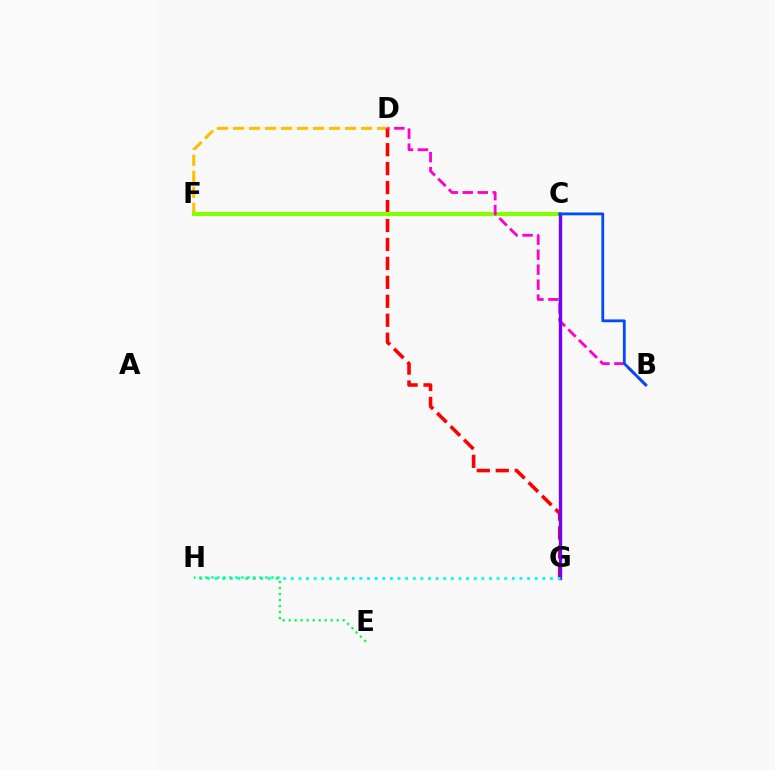{('D', 'F'): [{'color': '#ffbd00', 'line_style': 'dashed', 'thickness': 2.18}], ('D', 'G'): [{'color': '#ff0000', 'line_style': 'dashed', 'thickness': 2.57}], ('C', 'F'): [{'color': '#84ff00', 'line_style': 'solid', 'thickness': 2.94}], ('B', 'D'): [{'color': '#ff00cf', 'line_style': 'dashed', 'thickness': 2.04}], ('C', 'G'): [{'color': '#7200ff', 'line_style': 'solid', 'thickness': 2.4}], ('G', 'H'): [{'color': '#00fff6', 'line_style': 'dotted', 'thickness': 2.07}], ('B', 'C'): [{'color': '#004bff', 'line_style': 'solid', 'thickness': 2.03}], ('E', 'H'): [{'color': '#00ff39', 'line_style': 'dotted', 'thickness': 1.63}]}